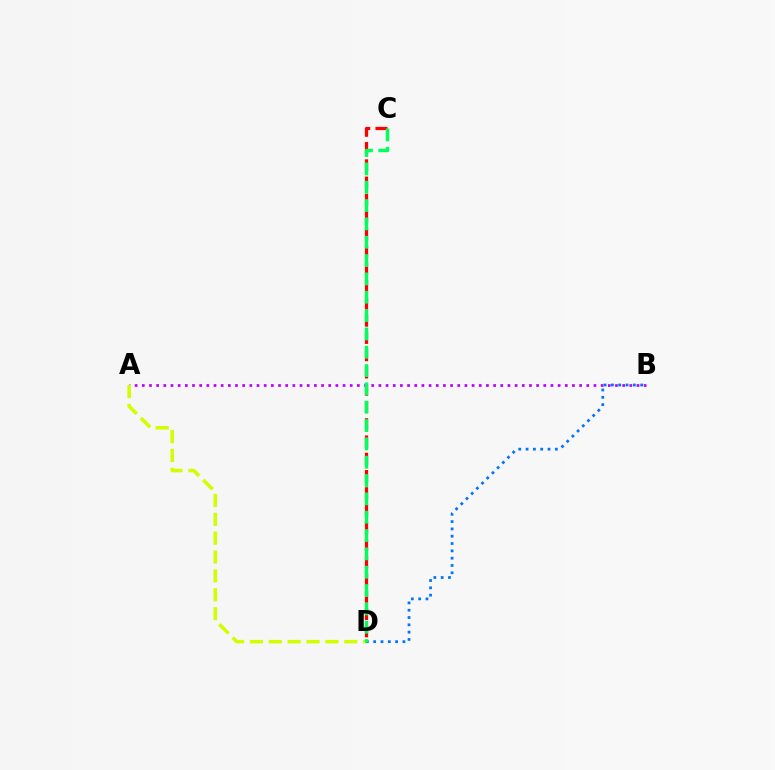{('A', 'B'): [{'color': '#b900ff', 'line_style': 'dotted', 'thickness': 1.95}], ('C', 'D'): [{'color': '#ff0000', 'line_style': 'dashed', 'thickness': 2.34}, {'color': '#00ff5c', 'line_style': 'dashed', 'thickness': 2.49}], ('A', 'D'): [{'color': '#d1ff00', 'line_style': 'dashed', 'thickness': 2.56}], ('B', 'D'): [{'color': '#0074ff', 'line_style': 'dotted', 'thickness': 1.99}]}